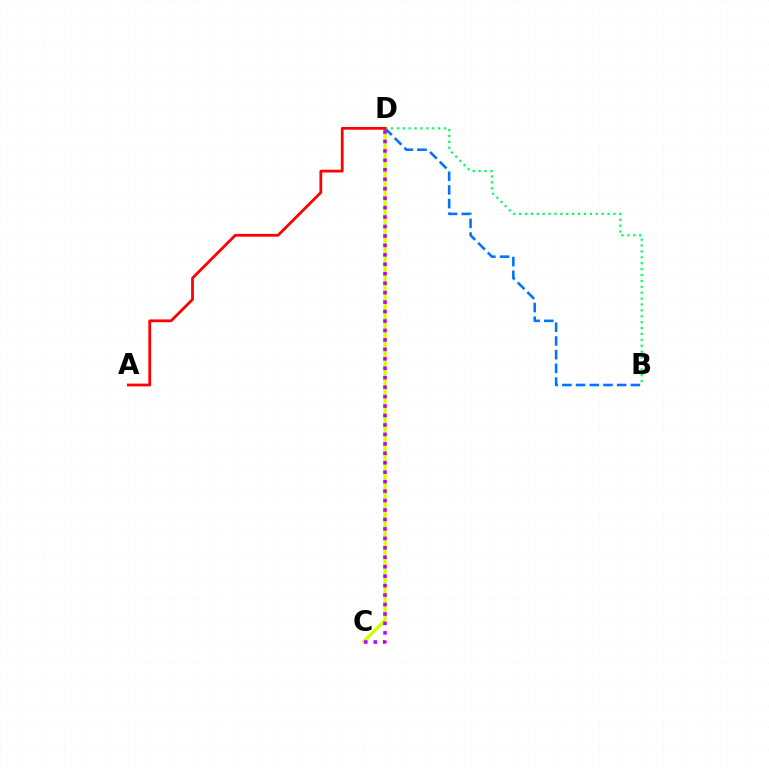{('C', 'D'): [{'color': '#d1ff00', 'line_style': 'solid', 'thickness': 2.37}, {'color': '#b900ff', 'line_style': 'dotted', 'thickness': 2.57}], ('B', 'D'): [{'color': '#0074ff', 'line_style': 'dashed', 'thickness': 1.86}, {'color': '#00ff5c', 'line_style': 'dotted', 'thickness': 1.6}], ('A', 'D'): [{'color': '#ff0000', 'line_style': 'solid', 'thickness': 2.0}]}